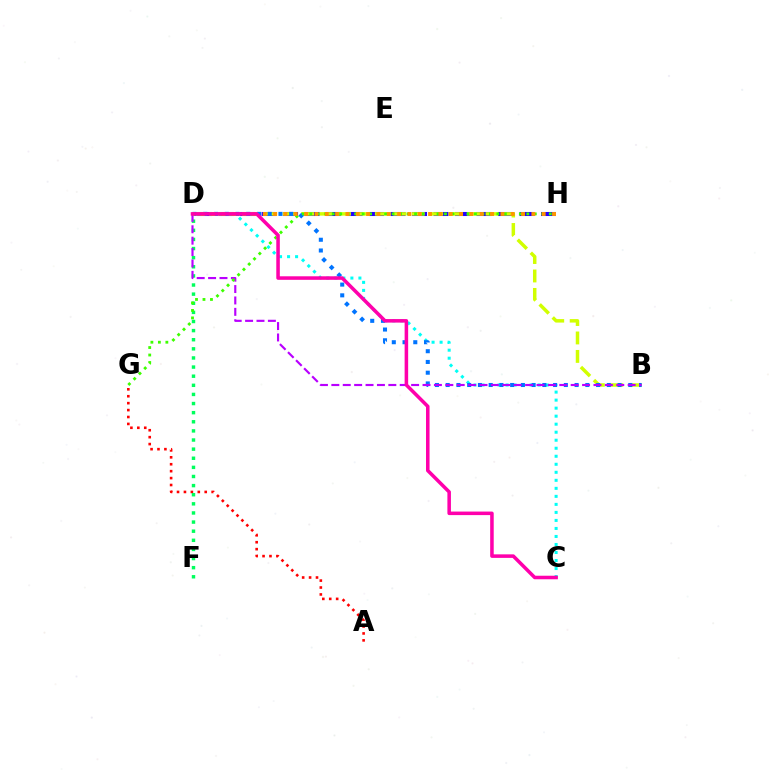{('C', 'D'): [{'color': '#00fff6', 'line_style': 'dotted', 'thickness': 2.18}, {'color': '#ff00ac', 'line_style': 'solid', 'thickness': 2.55}], ('A', 'G'): [{'color': '#ff0000', 'line_style': 'dotted', 'thickness': 1.88}], ('D', 'H'): [{'color': '#2500ff', 'line_style': 'dashed', 'thickness': 2.92}, {'color': '#ff9400', 'line_style': 'dotted', 'thickness': 2.81}], ('D', 'F'): [{'color': '#00ff5c', 'line_style': 'dotted', 'thickness': 2.48}], ('B', 'D'): [{'color': '#d1ff00', 'line_style': 'dashed', 'thickness': 2.51}, {'color': '#0074ff', 'line_style': 'dotted', 'thickness': 2.92}, {'color': '#b900ff', 'line_style': 'dashed', 'thickness': 1.55}], ('G', 'H'): [{'color': '#3dff00', 'line_style': 'dotted', 'thickness': 2.03}]}